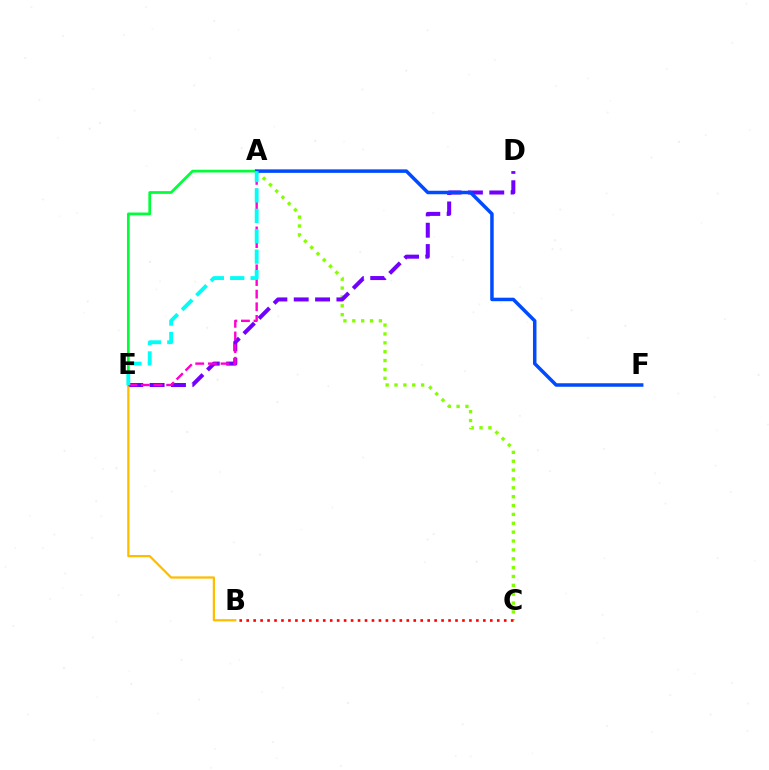{('A', 'E'): [{'color': '#00ff39', 'line_style': 'solid', 'thickness': 1.97}, {'color': '#ff00cf', 'line_style': 'dashed', 'thickness': 1.72}, {'color': '#00fff6', 'line_style': 'dashed', 'thickness': 2.77}], ('A', 'C'): [{'color': '#84ff00', 'line_style': 'dotted', 'thickness': 2.41}], ('D', 'E'): [{'color': '#7200ff', 'line_style': 'dashed', 'thickness': 2.9}], ('B', 'C'): [{'color': '#ff0000', 'line_style': 'dotted', 'thickness': 1.89}], ('A', 'F'): [{'color': '#004bff', 'line_style': 'solid', 'thickness': 2.52}], ('B', 'E'): [{'color': '#ffbd00', 'line_style': 'solid', 'thickness': 1.62}]}